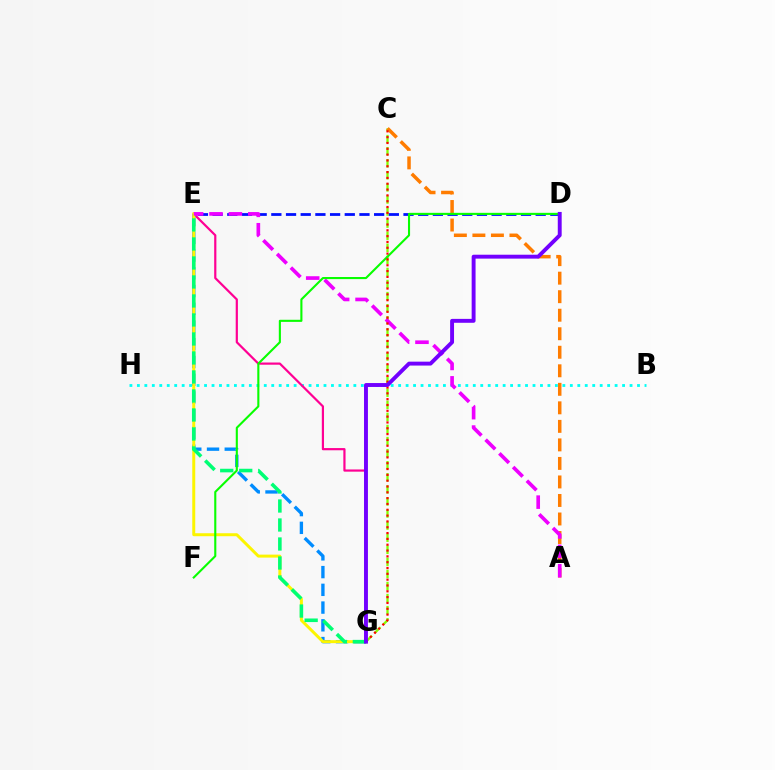{('C', 'G'): [{'color': '#84ff00', 'line_style': 'dashed', 'thickness': 1.64}, {'color': '#ff0000', 'line_style': 'dotted', 'thickness': 1.58}], ('B', 'H'): [{'color': '#00fff6', 'line_style': 'dotted', 'thickness': 2.03}], ('E', 'G'): [{'color': '#ff0094', 'line_style': 'solid', 'thickness': 1.58}, {'color': '#008cff', 'line_style': 'dashed', 'thickness': 2.41}, {'color': '#fcf500', 'line_style': 'solid', 'thickness': 2.14}, {'color': '#00ff74', 'line_style': 'dashed', 'thickness': 2.58}], ('D', 'E'): [{'color': '#0010ff', 'line_style': 'dashed', 'thickness': 2.0}], ('A', 'C'): [{'color': '#ff7c00', 'line_style': 'dashed', 'thickness': 2.52}], ('A', 'E'): [{'color': '#ee00ff', 'line_style': 'dashed', 'thickness': 2.63}], ('D', 'F'): [{'color': '#08ff00', 'line_style': 'solid', 'thickness': 1.51}], ('D', 'G'): [{'color': '#7200ff', 'line_style': 'solid', 'thickness': 2.81}]}